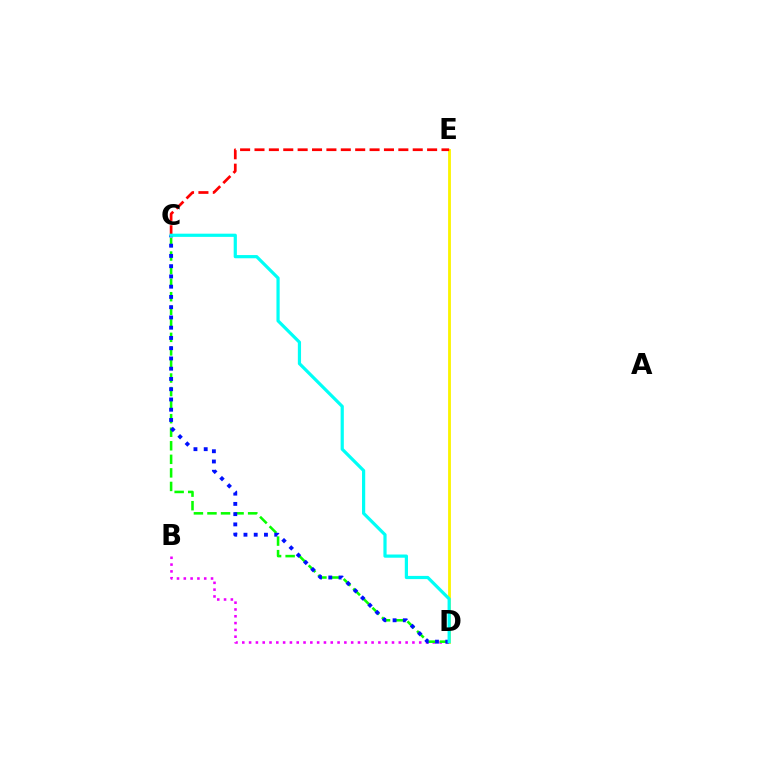{('B', 'D'): [{'color': '#ee00ff', 'line_style': 'dotted', 'thickness': 1.85}], ('C', 'D'): [{'color': '#08ff00', 'line_style': 'dashed', 'thickness': 1.84}, {'color': '#0010ff', 'line_style': 'dotted', 'thickness': 2.79}, {'color': '#00fff6', 'line_style': 'solid', 'thickness': 2.31}], ('D', 'E'): [{'color': '#fcf500', 'line_style': 'solid', 'thickness': 2.03}], ('C', 'E'): [{'color': '#ff0000', 'line_style': 'dashed', 'thickness': 1.95}]}